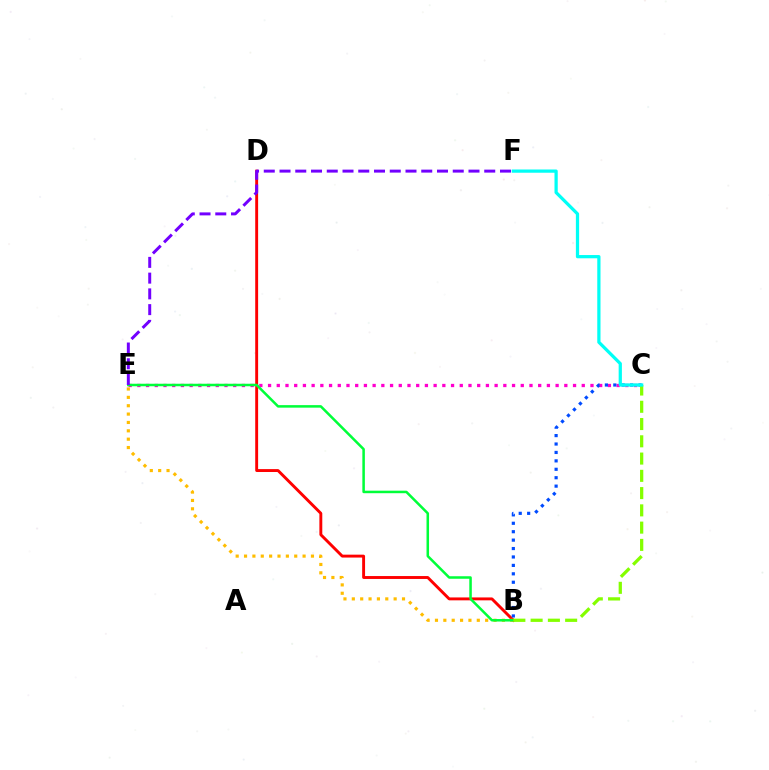{('B', 'D'): [{'color': '#ff0000', 'line_style': 'solid', 'thickness': 2.09}], ('C', 'E'): [{'color': '#ff00cf', 'line_style': 'dotted', 'thickness': 2.37}], ('B', 'E'): [{'color': '#ffbd00', 'line_style': 'dotted', 'thickness': 2.27}, {'color': '#00ff39', 'line_style': 'solid', 'thickness': 1.81}], ('B', 'C'): [{'color': '#004bff', 'line_style': 'dotted', 'thickness': 2.29}, {'color': '#84ff00', 'line_style': 'dashed', 'thickness': 2.35}], ('E', 'F'): [{'color': '#7200ff', 'line_style': 'dashed', 'thickness': 2.14}], ('C', 'F'): [{'color': '#00fff6', 'line_style': 'solid', 'thickness': 2.33}]}